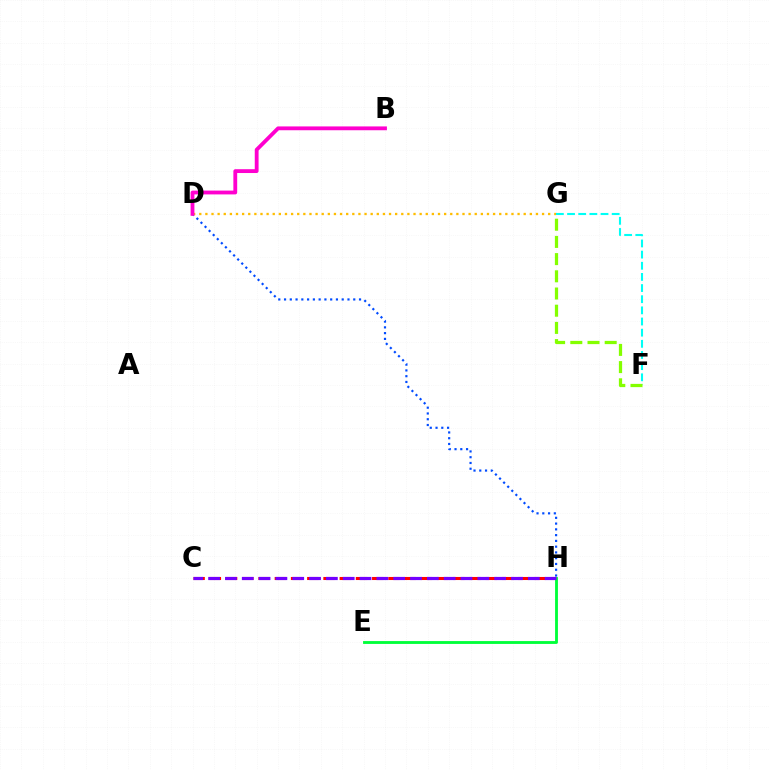{('C', 'H'): [{'color': '#ff0000', 'line_style': 'dashed', 'thickness': 2.2}, {'color': '#7200ff', 'line_style': 'dashed', 'thickness': 2.29}], ('E', 'H'): [{'color': '#00ff39', 'line_style': 'solid', 'thickness': 2.05}], ('F', 'G'): [{'color': '#00fff6', 'line_style': 'dashed', 'thickness': 1.52}, {'color': '#84ff00', 'line_style': 'dashed', 'thickness': 2.34}], ('D', 'H'): [{'color': '#004bff', 'line_style': 'dotted', 'thickness': 1.57}], ('D', 'G'): [{'color': '#ffbd00', 'line_style': 'dotted', 'thickness': 1.66}], ('B', 'D'): [{'color': '#ff00cf', 'line_style': 'solid', 'thickness': 2.75}]}